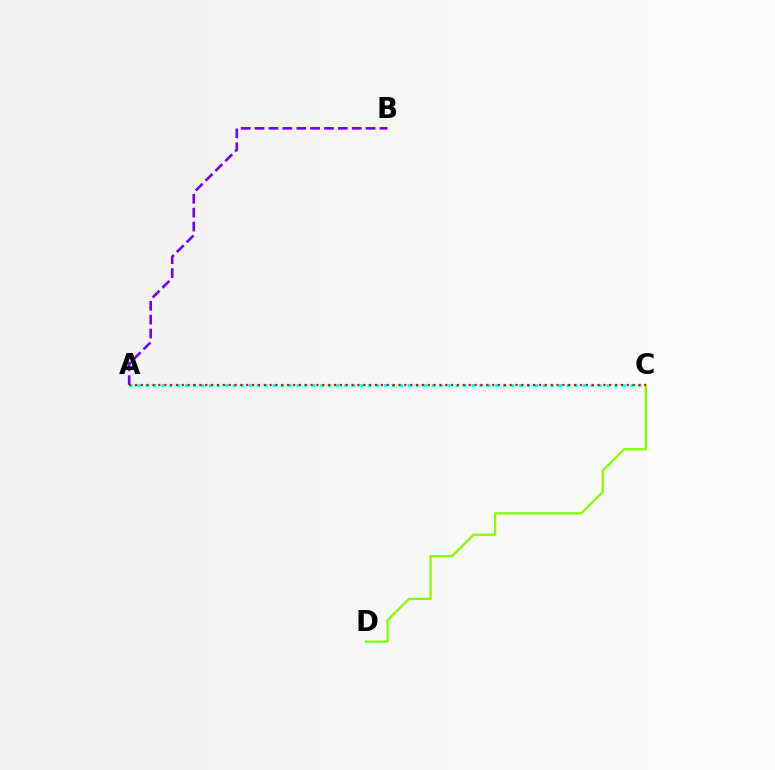{('A', 'B'): [{'color': '#7200ff', 'line_style': 'dashed', 'thickness': 1.89}], ('A', 'C'): [{'color': '#00fff6', 'line_style': 'dotted', 'thickness': 2.16}, {'color': '#ff0000', 'line_style': 'dotted', 'thickness': 1.59}], ('C', 'D'): [{'color': '#84ff00', 'line_style': 'solid', 'thickness': 1.65}]}